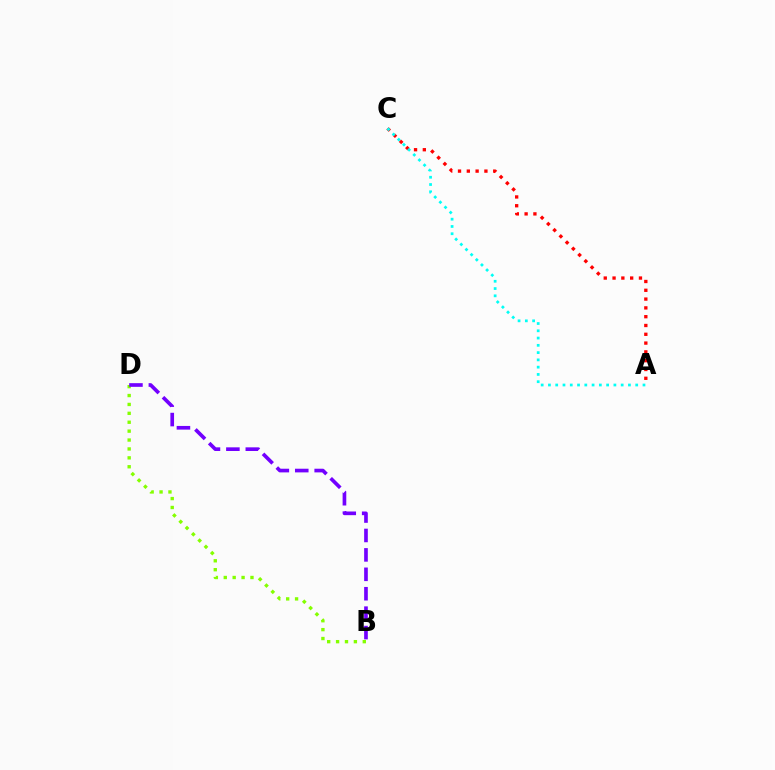{('A', 'C'): [{'color': '#ff0000', 'line_style': 'dotted', 'thickness': 2.39}, {'color': '#00fff6', 'line_style': 'dotted', 'thickness': 1.98}], ('B', 'D'): [{'color': '#84ff00', 'line_style': 'dotted', 'thickness': 2.42}, {'color': '#7200ff', 'line_style': 'dashed', 'thickness': 2.64}]}